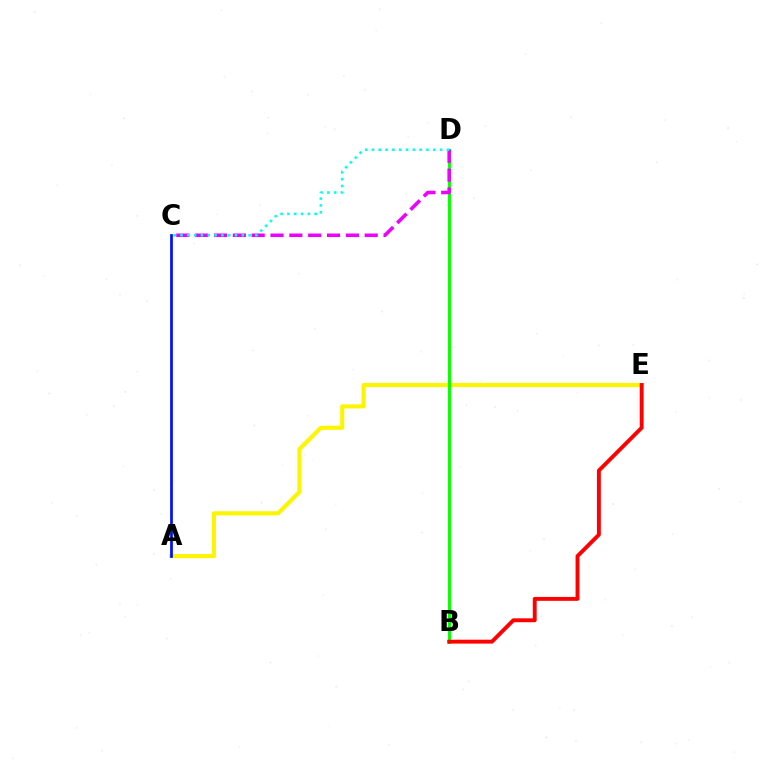{('A', 'E'): [{'color': '#fcf500', 'line_style': 'solid', 'thickness': 2.96}], ('B', 'D'): [{'color': '#08ff00', 'line_style': 'solid', 'thickness': 2.13}], ('C', 'D'): [{'color': '#ee00ff', 'line_style': 'dashed', 'thickness': 2.56}, {'color': '#00fff6', 'line_style': 'dotted', 'thickness': 1.85}], ('A', 'C'): [{'color': '#0010ff', 'line_style': 'solid', 'thickness': 1.96}], ('B', 'E'): [{'color': '#ff0000', 'line_style': 'solid', 'thickness': 2.8}]}